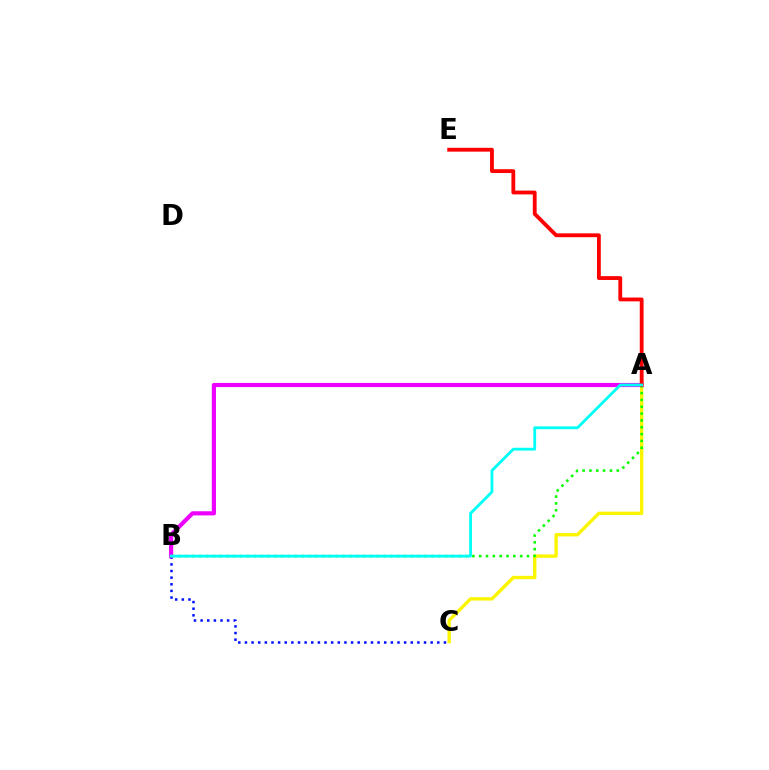{('B', 'C'): [{'color': '#0010ff', 'line_style': 'dotted', 'thickness': 1.8}], ('A', 'B'): [{'color': '#ee00ff', 'line_style': 'solid', 'thickness': 2.99}, {'color': '#08ff00', 'line_style': 'dotted', 'thickness': 1.86}, {'color': '#00fff6', 'line_style': 'solid', 'thickness': 2.03}], ('A', 'C'): [{'color': '#fcf500', 'line_style': 'solid', 'thickness': 2.42}], ('A', 'E'): [{'color': '#ff0000', 'line_style': 'solid', 'thickness': 2.75}]}